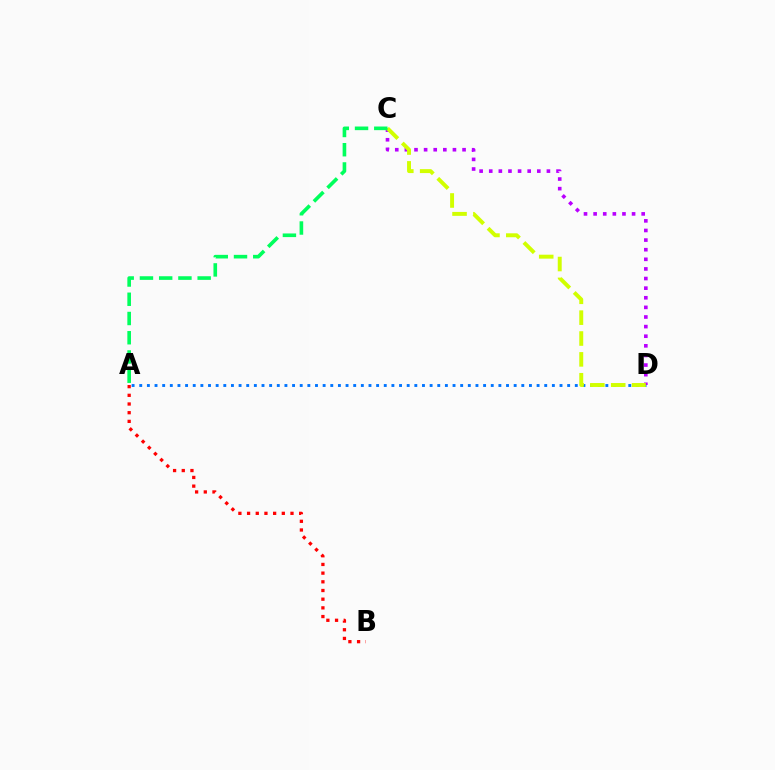{('A', 'D'): [{'color': '#0074ff', 'line_style': 'dotted', 'thickness': 2.08}], ('C', 'D'): [{'color': '#b900ff', 'line_style': 'dotted', 'thickness': 2.61}, {'color': '#d1ff00', 'line_style': 'dashed', 'thickness': 2.83}], ('A', 'B'): [{'color': '#ff0000', 'line_style': 'dotted', 'thickness': 2.36}], ('A', 'C'): [{'color': '#00ff5c', 'line_style': 'dashed', 'thickness': 2.61}]}